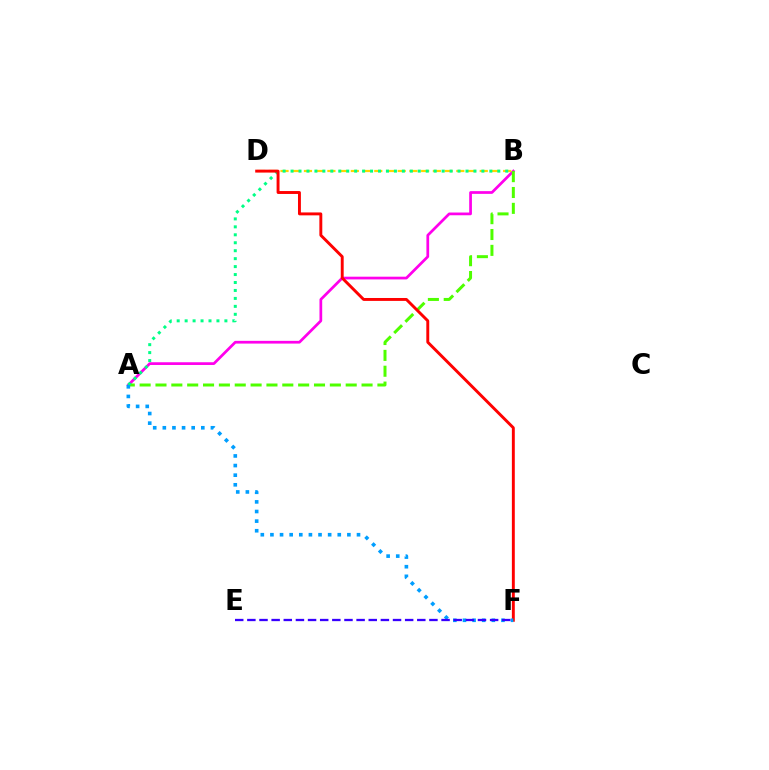{('A', 'B'): [{'color': '#ff00ed', 'line_style': 'solid', 'thickness': 1.97}, {'color': '#4fff00', 'line_style': 'dashed', 'thickness': 2.15}, {'color': '#00ff86', 'line_style': 'dotted', 'thickness': 2.16}], ('B', 'D'): [{'color': '#ffd500', 'line_style': 'dashed', 'thickness': 1.59}], ('D', 'F'): [{'color': '#ff0000', 'line_style': 'solid', 'thickness': 2.1}], ('A', 'F'): [{'color': '#009eff', 'line_style': 'dotted', 'thickness': 2.61}], ('E', 'F'): [{'color': '#3700ff', 'line_style': 'dashed', 'thickness': 1.65}]}